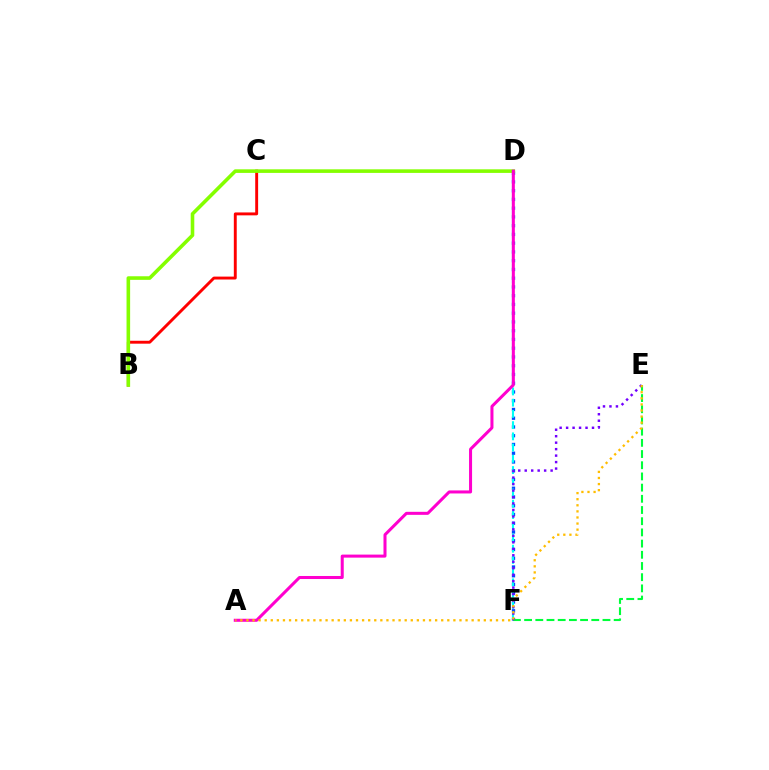{('D', 'F'): [{'color': '#004bff', 'line_style': 'dotted', 'thickness': 2.38}, {'color': '#00fff6', 'line_style': 'dashed', 'thickness': 1.53}], ('E', 'F'): [{'color': '#00ff39', 'line_style': 'dashed', 'thickness': 1.52}, {'color': '#7200ff', 'line_style': 'dotted', 'thickness': 1.76}], ('B', 'C'): [{'color': '#ff0000', 'line_style': 'solid', 'thickness': 2.09}], ('B', 'D'): [{'color': '#84ff00', 'line_style': 'solid', 'thickness': 2.59}], ('A', 'D'): [{'color': '#ff00cf', 'line_style': 'solid', 'thickness': 2.18}], ('A', 'E'): [{'color': '#ffbd00', 'line_style': 'dotted', 'thickness': 1.65}]}